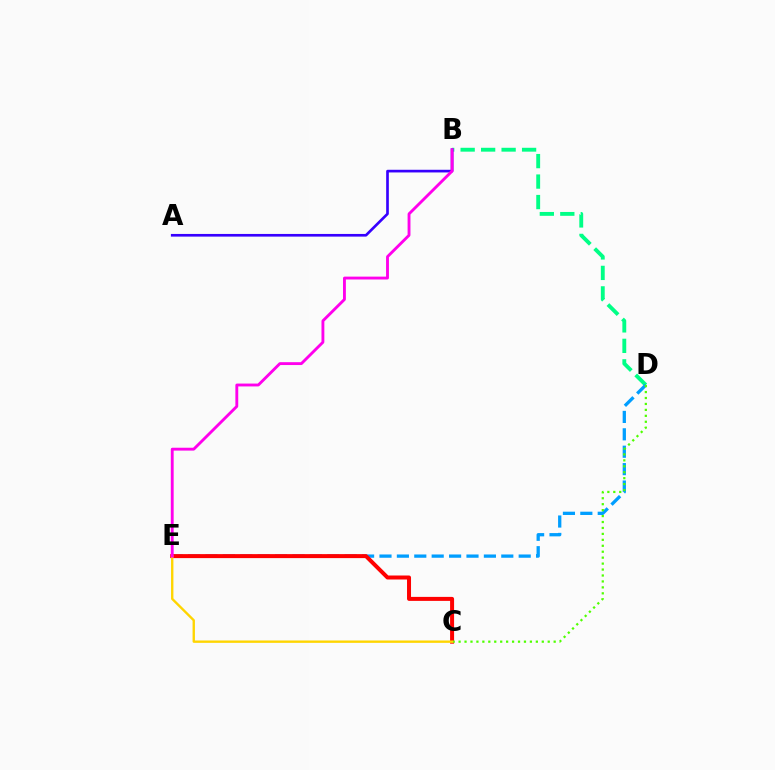{('B', 'D'): [{'color': '#00ff86', 'line_style': 'dashed', 'thickness': 2.78}], ('D', 'E'): [{'color': '#009eff', 'line_style': 'dashed', 'thickness': 2.36}], ('C', 'E'): [{'color': '#ff0000', 'line_style': 'solid', 'thickness': 2.88}, {'color': '#ffd500', 'line_style': 'solid', 'thickness': 1.71}], ('A', 'B'): [{'color': '#3700ff', 'line_style': 'solid', 'thickness': 1.92}], ('C', 'D'): [{'color': '#4fff00', 'line_style': 'dotted', 'thickness': 1.61}], ('B', 'E'): [{'color': '#ff00ed', 'line_style': 'solid', 'thickness': 2.06}]}